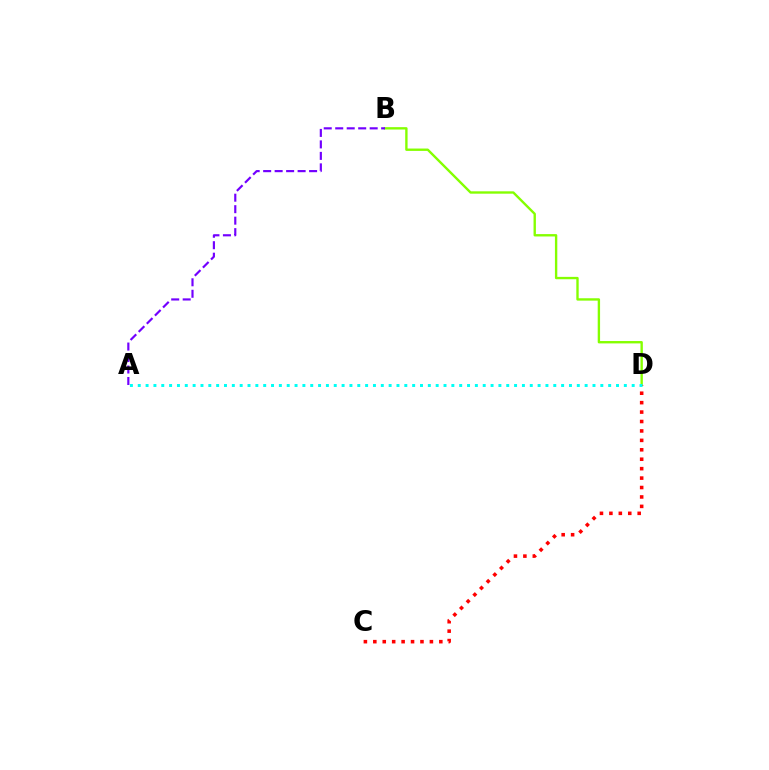{('B', 'D'): [{'color': '#84ff00', 'line_style': 'solid', 'thickness': 1.71}], ('C', 'D'): [{'color': '#ff0000', 'line_style': 'dotted', 'thickness': 2.56}], ('A', 'B'): [{'color': '#7200ff', 'line_style': 'dashed', 'thickness': 1.56}], ('A', 'D'): [{'color': '#00fff6', 'line_style': 'dotted', 'thickness': 2.13}]}